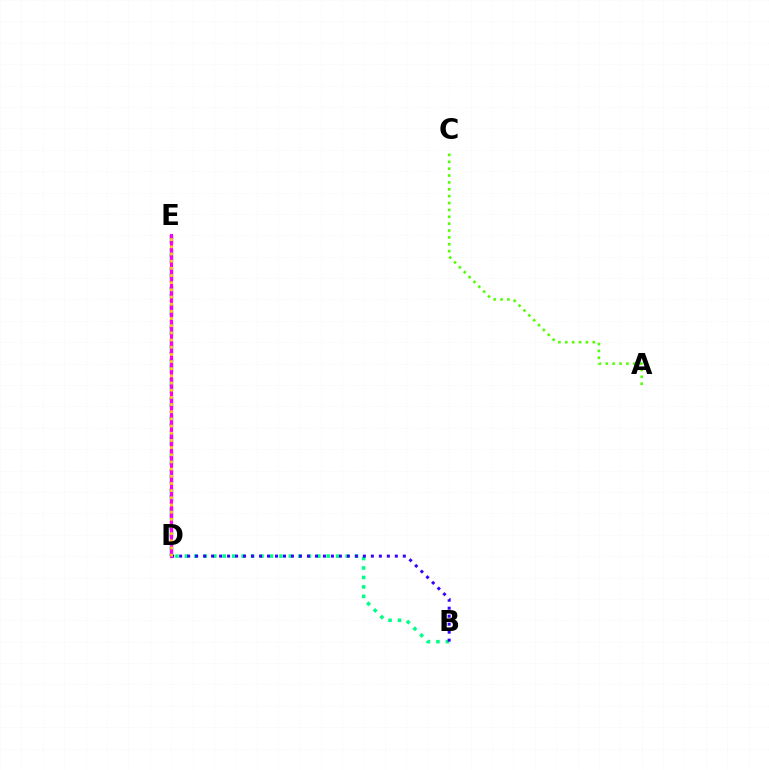{('A', 'C'): [{'color': '#4fff00', 'line_style': 'dotted', 'thickness': 1.87}], ('D', 'E'): [{'color': '#ff0000', 'line_style': 'dotted', 'thickness': 1.77}, {'color': '#009eff', 'line_style': 'dashed', 'thickness': 2.5}, {'color': '#ff00ed', 'line_style': 'solid', 'thickness': 2.21}, {'color': '#ffd500', 'line_style': 'dotted', 'thickness': 1.95}], ('B', 'D'): [{'color': '#00ff86', 'line_style': 'dotted', 'thickness': 2.57}, {'color': '#3700ff', 'line_style': 'dotted', 'thickness': 2.17}]}